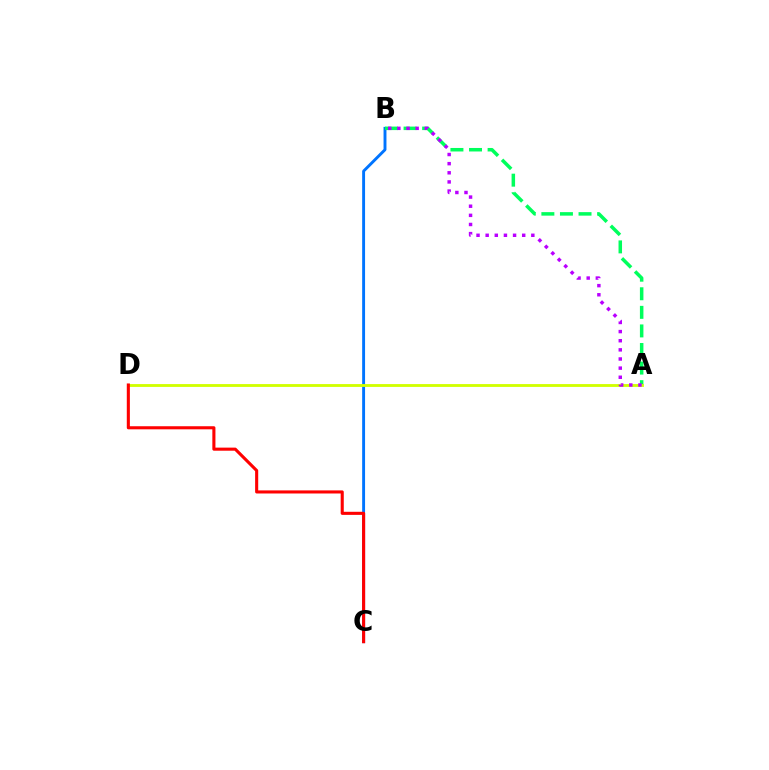{('B', 'C'): [{'color': '#0074ff', 'line_style': 'solid', 'thickness': 2.09}], ('A', 'B'): [{'color': '#00ff5c', 'line_style': 'dashed', 'thickness': 2.52}, {'color': '#b900ff', 'line_style': 'dotted', 'thickness': 2.48}], ('A', 'D'): [{'color': '#d1ff00', 'line_style': 'solid', 'thickness': 2.04}], ('C', 'D'): [{'color': '#ff0000', 'line_style': 'solid', 'thickness': 2.22}]}